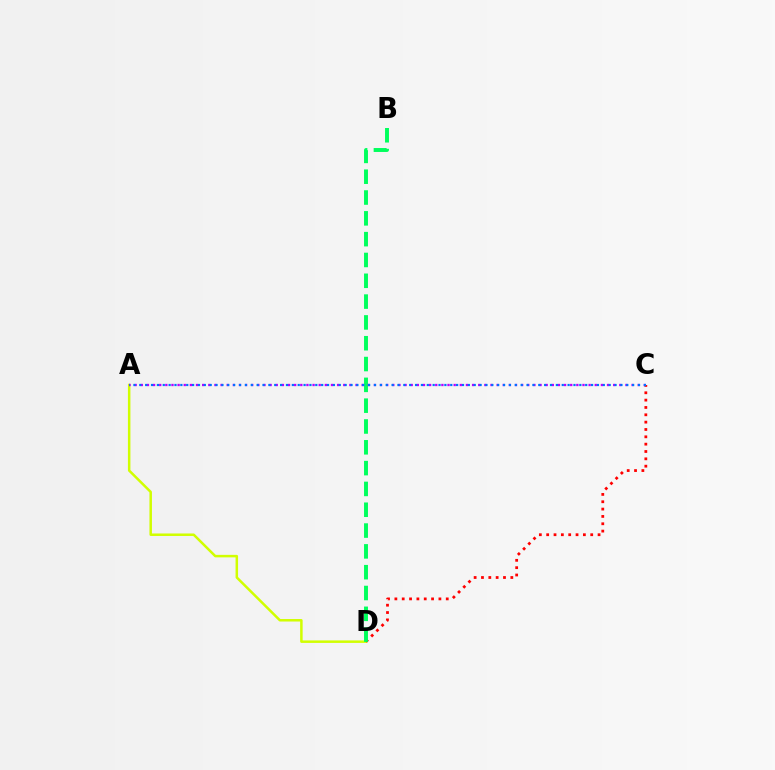{('A', 'D'): [{'color': '#d1ff00', 'line_style': 'solid', 'thickness': 1.8}], ('C', 'D'): [{'color': '#ff0000', 'line_style': 'dotted', 'thickness': 1.99}], ('B', 'D'): [{'color': '#00ff5c', 'line_style': 'dashed', 'thickness': 2.83}], ('A', 'C'): [{'color': '#b900ff', 'line_style': 'dotted', 'thickness': 1.67}, {'color': '#0074ff', 'line_style': 'dotted', 'thickness': 1.59}]}